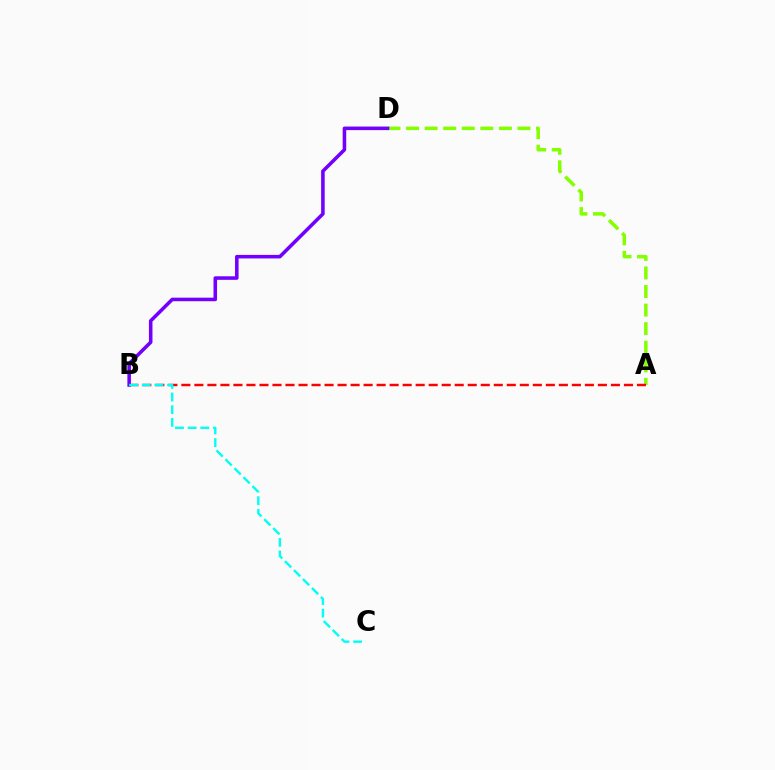{('A', 'D'): [{'color': '#84ff00', 'line_style': 'dashed', 'thickness': 2.52}], ('B', 'D'): [{'color': '#7200ff', 'line_style': 'solid', 'thickness': 2.56}], ('A', 'B'): [{'color': '#ff0000', 'line_style': 'dashed', 'thickness': 1.77}], ('B', 'C'): [{'color': '#00fff6', 'line_style': 'dashed', 'thickness': 1.72}]}